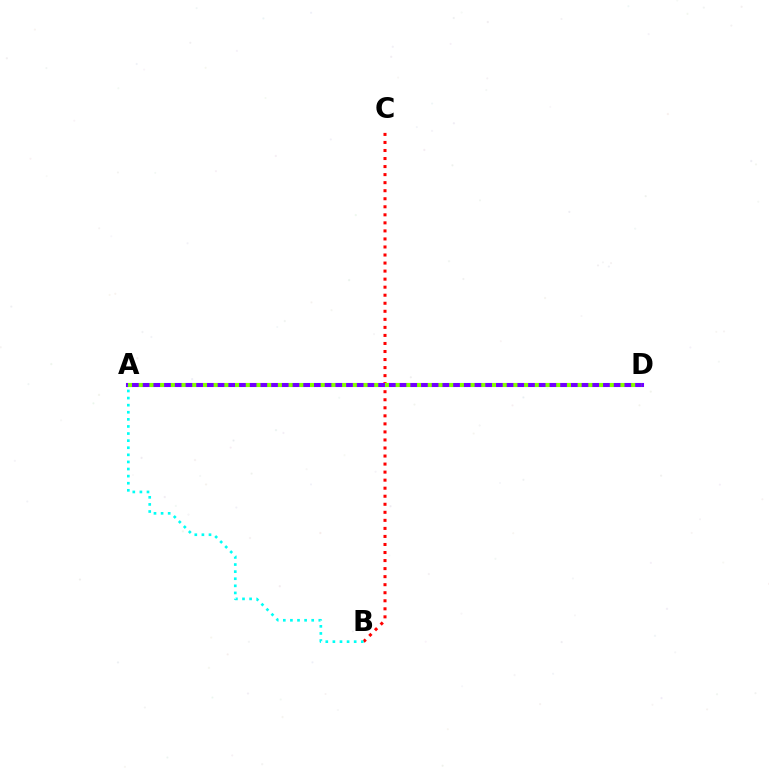{('B', 'C'): [{'color': '#ff0000', 'line_style': 'dotted', 'thickness': 2.18}], ('A', 'D'): [{'color': '#7200ff', 'line_style': 'solid', 'thickness': 2.92}, {'color': '#84ff00', 'line_style': 'dotted', 'thickness': 2.91}], ('A', 'B'): [{'color': '#00fff6', 'line_style': 'dotted', 'thickness': 1.93}]}